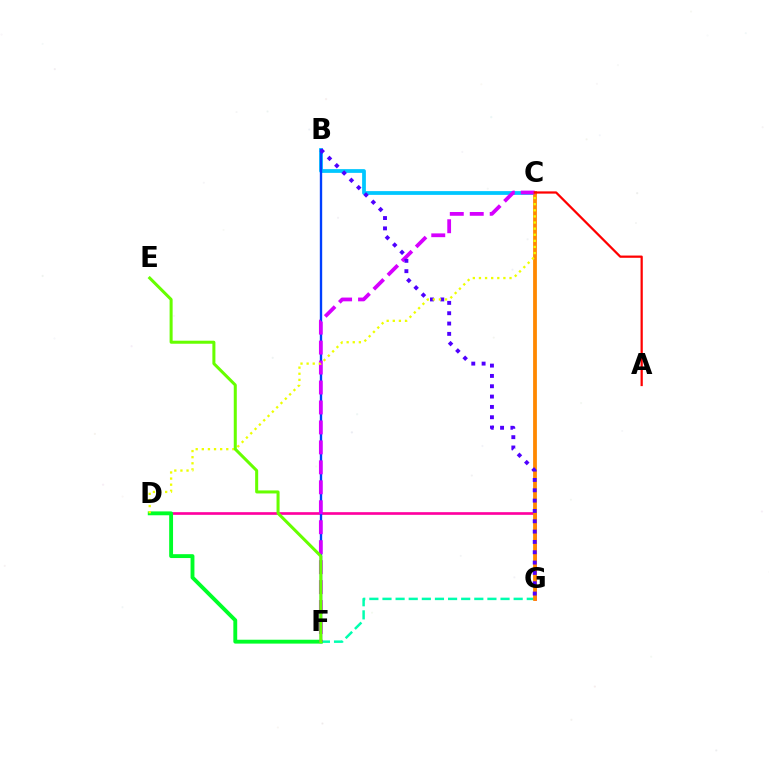{('B', 'C'): [{'color': '#00c7ff', 'line_style': 'solid', 'thickness': 2.7}], ('D', 'G'): [{'color': '#ff00a0', 'line_style': 'solid', 'thickness': 1.92}], ('B', 'F'): [{'color': '#003fff', 'line_style': 'solid', 'thickness': 1.71}], ('F', 'G'): [{'color': '#00ffaf', 'line_style': 'dashed', 'thickness': 1.78}], ('D', 'F'): [{'color': '#00ff27', 'line_style': 'solid', 'thickness': 2.78}], ('C', 'G'): [{'color': '#ff8800', 'line_style': 'solid', 'thickness': 2.72}], ('C', 'F'): [{'color': '#d600ff', 'line_style': 'dashed', 'thickness': 2.71}], ('B', 'G'): [{'color': '#4f00ff', 'line_style': 'dotted', 'thickness': 2.81}], ('C', 'D'): [{'color': '#eeff00', 'line_style': 'dotted', 'thickness': 1.66}], ('E', 'F'): [{'color': '#66ff00', 'line_style': 'solid', 'thickness': 2.18}], ('A', 'C'): [{'color': '#ff0000', 'line_style': 'solid', 'thickness': 1.61}]}